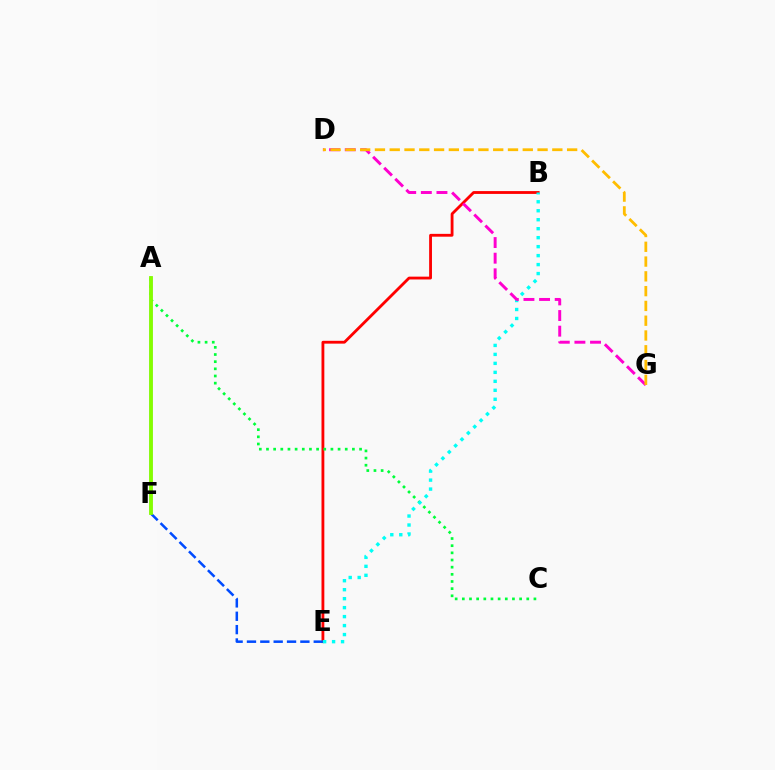{('A', 'F'): [{'color': '#7200ff', 'line_style': 'solid', 'thickness': 1.73}, {'color': '#84ff00', 'line_style': 'solid', 'thickness': 2.74}], ('B', 'E'): [{'color': '#ff0000', 'line_style': 'solid', 'thickness': 2.04}, {'color': '#00fff6', 'line_style': 'dotted', 'thickness': 2.44}], ('A', 'C'): [{'color': '#00ff39', 'line_style': 'dotted', 'thickness': 1.95}], ('E', 'F'): [{'color': '#004bff', 'line_style': 'dashed', 'thickness': 1.81}], ('D', 'G'): [{'color': '#ff00cf', 'line_style': 'dashed', 'thickness': 2.12}, {'color': '#ffbd00', 'line_style': 'dashed', 'thickness': 2.01}]}